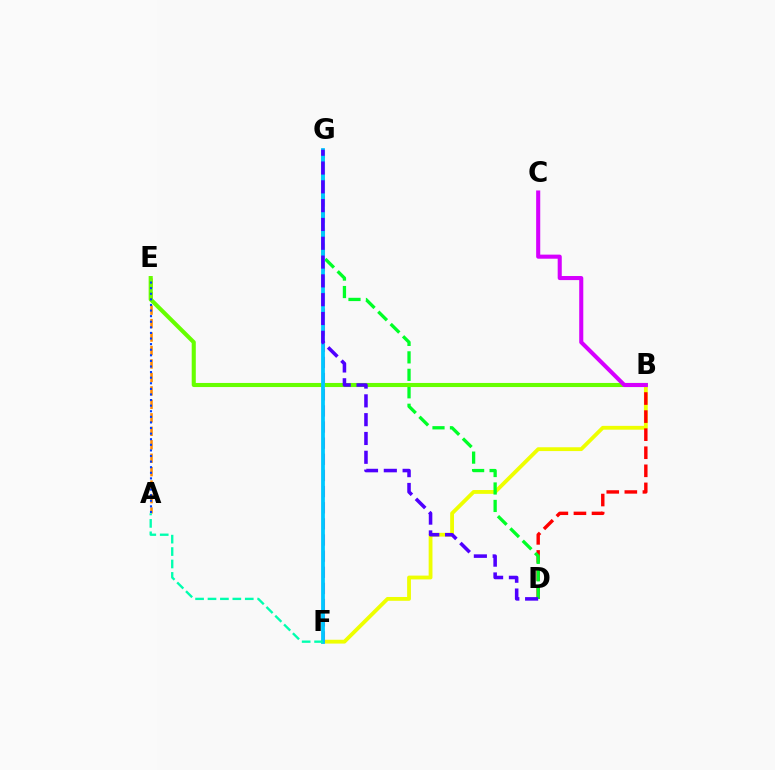{('A', 'E'): [{'color': '#ff8800', 'line_style': 'dashed', 'thickness': 1.83}, {'color': '#003fff', 'line_style': 'dotted', 'thickness': 1.52}], ('B', 'F'): [{'color': '#eeff00', 'line_style': 'solid', 'thickness': 2.75}], ('F', 'G'): [{'color': '#ff00a0', 'line_style': 'dashed', 'thickness': 2.19}, {'color': '#00c7ff', 'line_style': 'solid', 'thickness': 2.73}], ('B', 'D'): [{'color': '#ff0000', 'line_style': 'dashed', 'thickness': 2.45}], ('D', 'G'): [{'color': '#00ff27', 'line_style': 'dashed', 'thickness': 2.37}, {'color': '#4f00ff', 'line_style': 'dashed', 'thickness': 2.56}], ('B', 'E'): [{'color': '#66ff00', 'line_style': 'solid', 'thickness': 2.94}], ('B', 'C'): [{'color': '#d600ff', 'line_style': 'solid', 'thickness': 2.94}], ('A', 'F'): [{'color': '#00ffaf', 'line_style': 'dashed', 'thickness': 1.69}]}